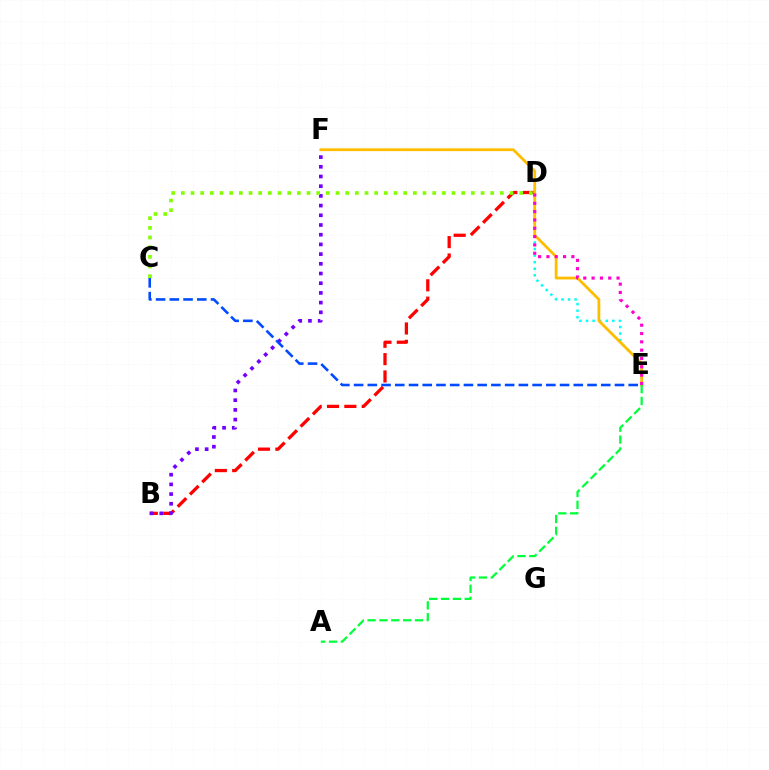{('B', 'D'): [{'color': '#ff0000', 'line_style': 'dashed', 'thickness': 2.36}], ('D', 'E'): [{'color': '#00fff6', 'line_style': 'dotted', 'thickness': 1.78}, {'color': '#ff00cf', 'line_style': 'dotted', 'thickness': 2.26}], ('B', 'F'): [{'color': '#7200ff', 'line_style': 'dotted', 'thickness': 2.64}], ('E', 'F'): [{'color': '#ffbd00', 'line_style': 'solid', 'thickness': 2.01}], ('A', 'E'): [{'color': '#00ff39', 'line_style': 'dashed', 'thickness': 1.61}], ('C', 'D'): [{'color': '#84ff00', 'line_style': 'dotted', 'thickness': 2.63}], ('C', 'E'): [{'color': '#004bff', 'line_style': 'dashed', 'thickness': 1.87}]}